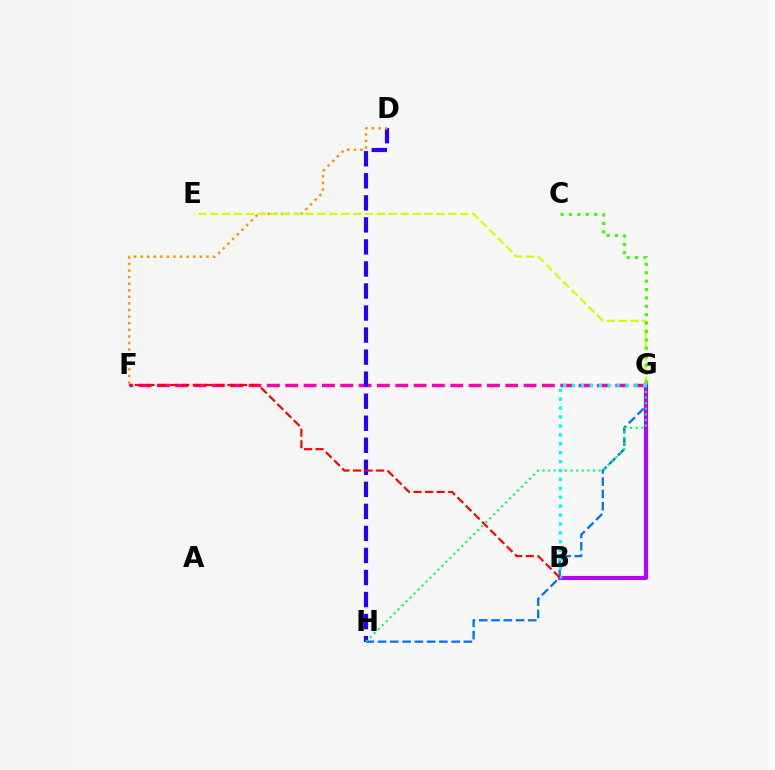{('G', 'H'): [{'color': '#0074ff', 'line_style': 'dashed', 'thickness': 1.67}, {'color': '#00ff5c', 'line_style': 'dotted', 'thickness': 1.53}], ('B', 'G'): [{'color': '#b900ff', 'line_style': 'solid', 'thickness': 2.95}, {'color': '#00fff6', 'line_style': 'dotted', 'thickness': 2.42}], ('F', 'G'): [{'color': '#ff00ac', 'line_style': 'dashed', 'thickness': 2.49}], ('D', 'H'): [{'color': '#2500ff', 'line_style': 'dashed', 'thickness': 2.99}], ('D', 'F'): [{'color': '#ff9400', 'line_style': 'dotted', 'thickness': 1.79}], ('E', 'G'): [{'color': '#d1ff00', 'line_style': 'dashed', 'thickness': 1.62}], ('C', 'G'): [{'color': '#3dff00', 'line_style': 'dotted', 'thickness': 2.28}], ('B', 'F'): [{'color': '#ff0000', 'line_style': 'dashed', 'thickness': 1.57}]}